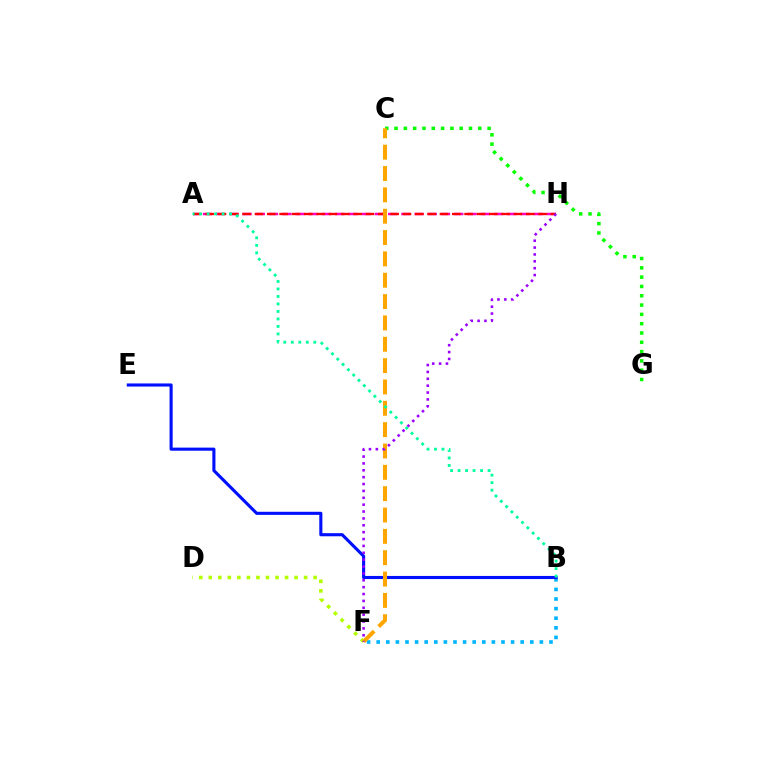{('D', 'F'): [{'color': '#b3ff00', 'line_style': 'dotted', 'thickness': 2.59}], ('A', 'H'): [{'color': '#ff00bd', 'line_style': 'dashed', 'thickness': 1.8}, {'color': '#ff0000', 'line_style': 'dashed', 'thickness': 1.68}], ('B', 'F'): [{'color': '#00b5ff', 'line_style': 'dotted', 'thickness': 2.61}], ('B', 'E'): [{'color': '#0010ff', 'line_style': 'solid', 'thickness': 2.24}], ('C', 'G'): [{'color': '#08ff00', 'line_style': 'dotted', 'thickness': 2.53}], ('C', 'F'): [{'color': '#ffa500', 'line_style': 'dashed', 'thickness': 2.9}], ('F', 'H'): [{'color': '#9b00ff', 'line_style': 'dotted', 'thickness': 1.87}], ('A', 'B'): [{'color': '#00ff9d', 'line_style': 'dotted', 'thickness': 2.04}]}